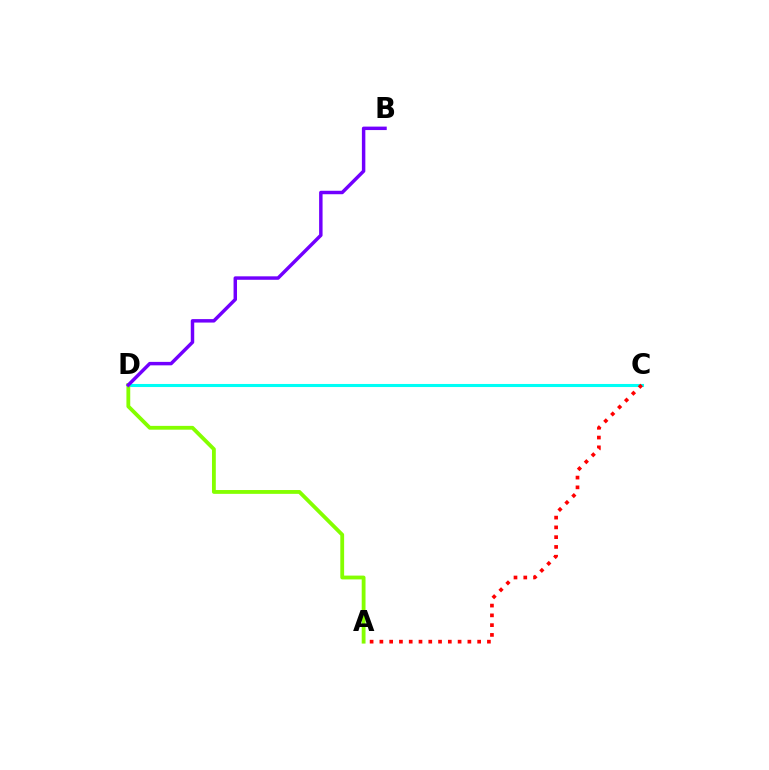{('C', 'D'): [{'color': '#00fff6', 'line_style': 'solid', 'thickness': 2.21}], ('A', 'D'): [{'color': '#84ff00', 'line_style': 'solid', 'thickness': 2.75}], ('B', 'D'): [{'color': '#7200ff', 'line_style': 'solid', 'thickness': 2.49}], ('A', 'C'): [{'color': '#ff0000', 'line_style': 'dotted', 'thickness': 2.66}]}